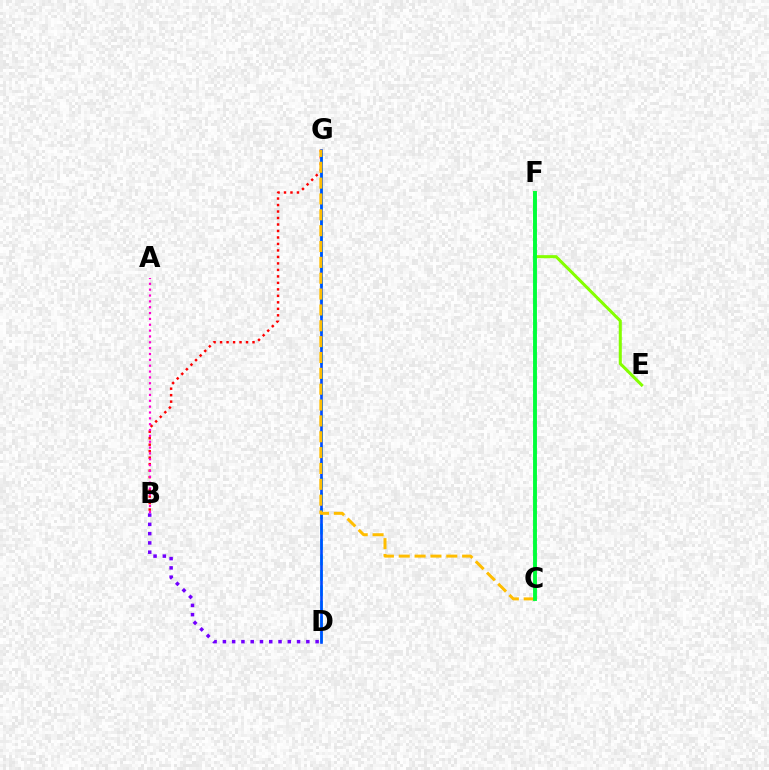{('B', 'G'): [{'color': '#ff0000', 'line_style': 'dotted', 'thickness': 1.76}], ('E', 'F'): [{'color': '#84ff00', 'line_style': 'solid', 'thickness': 2.19}], ('D', 'G'): [{'color': '#00fff6', 'line_style': 'dashed', 'thickness': 2.1}, {'color': '#004bff', 'line_style': 'solid', 'thickness': 1.9}], ('B', 'D'): [{'color': '#7200ff', 'line_style': 'dotted', 'thickness': 2.52}], ('C', 'G'): [{'color': '#ffbd00', 'line_style': 'dashed', 'thickness': 2.15}], ('A', 'B'): [{'color': '#ff00cf', 'line_style': 'dotted', 'thickness': 1.59}], ('C', 'F'): [{'color': '#00ff39', 'line_style': 'solid', 'thickness': 2.8}]}